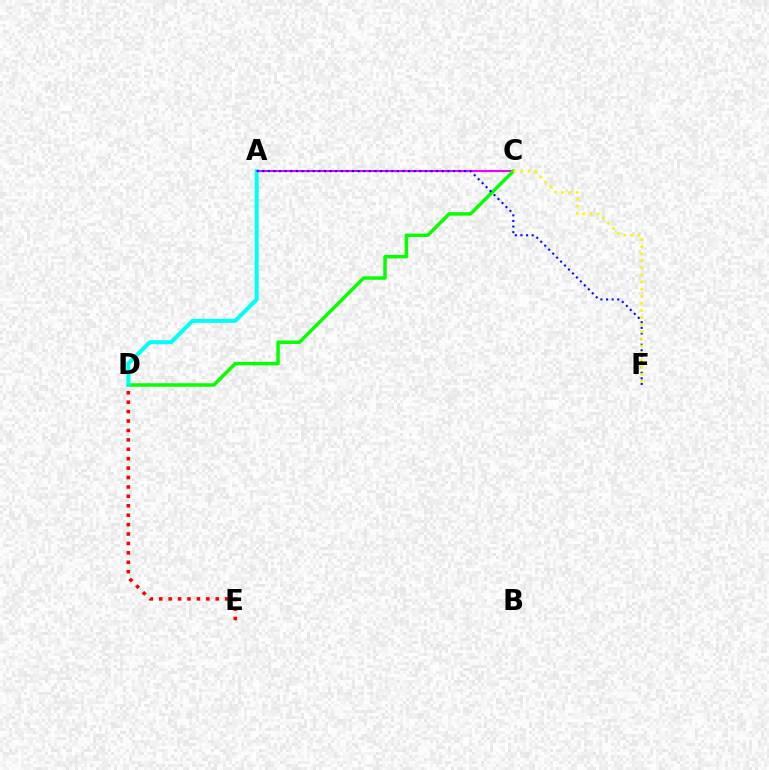{('A', 'C'): [{'color': '#ee00ff', 'line_style': 'solid', 'thickness': 1.5}], ('C', 'D'): [{'color': '#08ff00', 'line_style': 'solid', 'thickness': 2.52}], ('A', 'D'): [{'color': '#00fff6', 'line_style': 'solid', 'thickness': 2.89}], ('A', 'F'): [{'color': '#0010ff', 'line_style': 'dotted', 'thickness': 1.52}], ('C', 'F'): [{'color': '#fcf500', 'line_style': 'dotted', 'thickness': 1.93}], ('D', 'E'): [{'color': '#ff0000', 'line_style': 'dotted', 'thickness': 2.56}]}